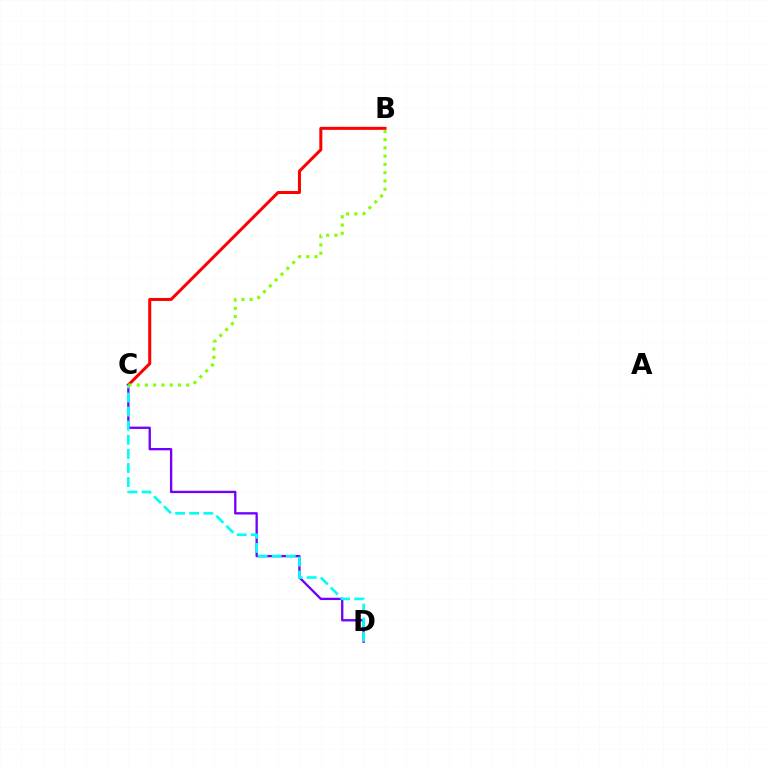{('B', 'C'): [{'color': '#ff0000', 'line_style': 'solid', 'thickness': 2.18}, {'color': '#84ff00', 'line_style': 'dotted', 'thickness': 2.24}], ('C', 'D'): [{'color': '#7200ff', 'line_style': 'solid', 'thickness': 1.68}, {'color': '#00fff6', 'line_style': 'dashed', 'thickness': 1.91}]}